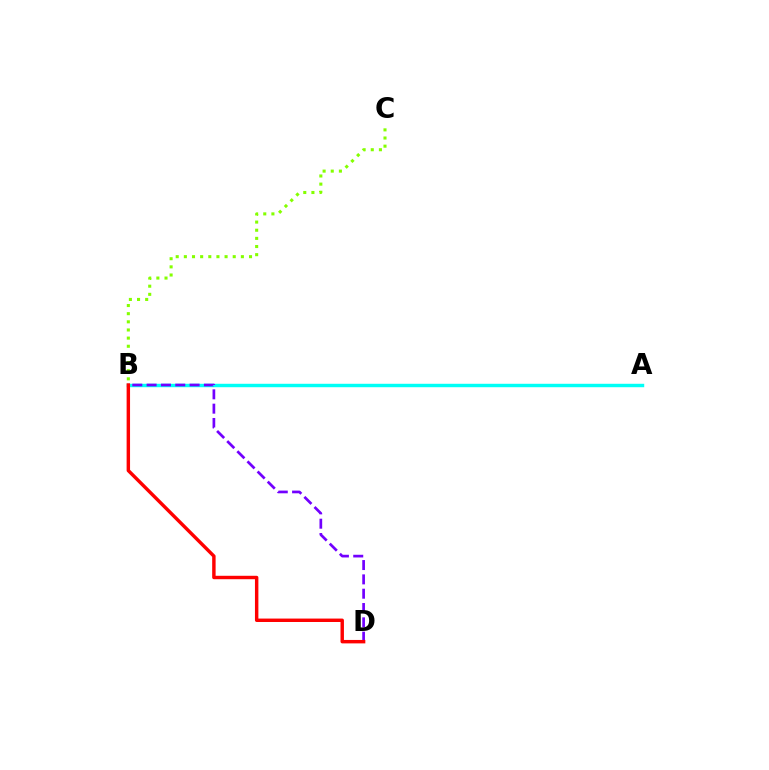{('A', 'B'): [{'color': '#00fff6', 'line_style': 'solid', 'thickness': 2.48}], ('B', 'D'): [{'color': '#7200ff', 'line_style': 'dashed', 'thickness': 1.95}, {'color': '#ff0000', 'line_style': 'solid', 'thickness': 2.47}], ('B', 'C'): [{'color': '#84ff00', 'line_style': 'dotted', 'thickness': 2.21}]}